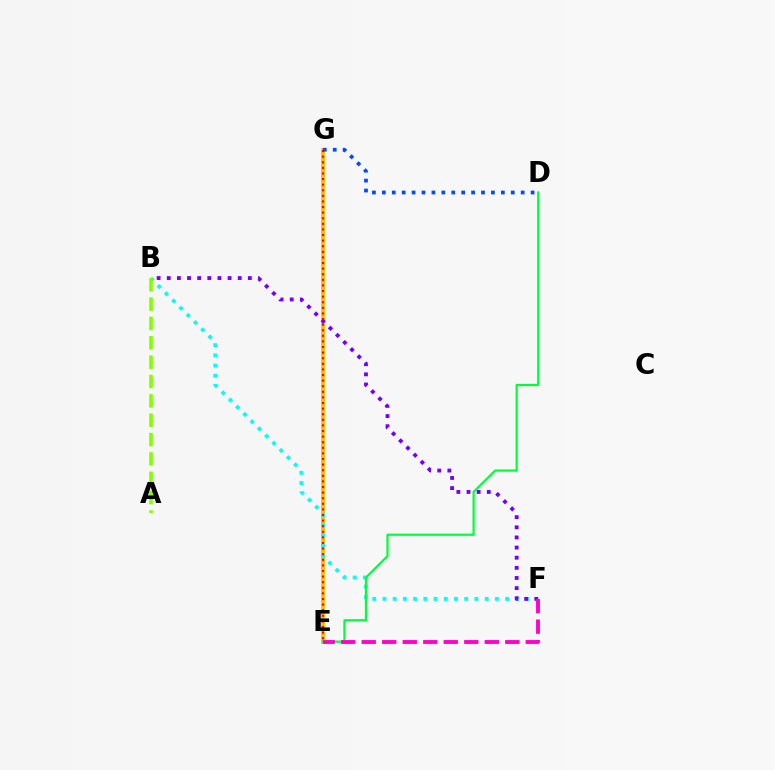{('E', 'G'): [{'color': '#ffbd00', 'line_style': 'solid', 'thickness': 2.78}, {'color': '#ff0000', 'line_style': 'dotted', 'thickness': 1.52}], ('B', 'F'): [{'color': '#00fff6', 'line_style': 'dotted', 'thickness': 2.78}, {'color': '#7200ff', 'line_style': 'dotted', 'thickness': 2.75}], ('D', 'E'): [{'color': '#00ff39', 'line_style': 'solid', 'thickness': 1.59}], ('D', 'G'): [{'color': '#004bff', 'line_style': 'dotted', 'thickness': 2.69}], ('A', 'B'): [{'color': '#84ff00', 'line_style': 'dashed', 'thickness': 2.63}], ('E', 'F'): [{'color': '#ff00cf', 'line_style': 'dashed', 'thickness': 2.79}]}